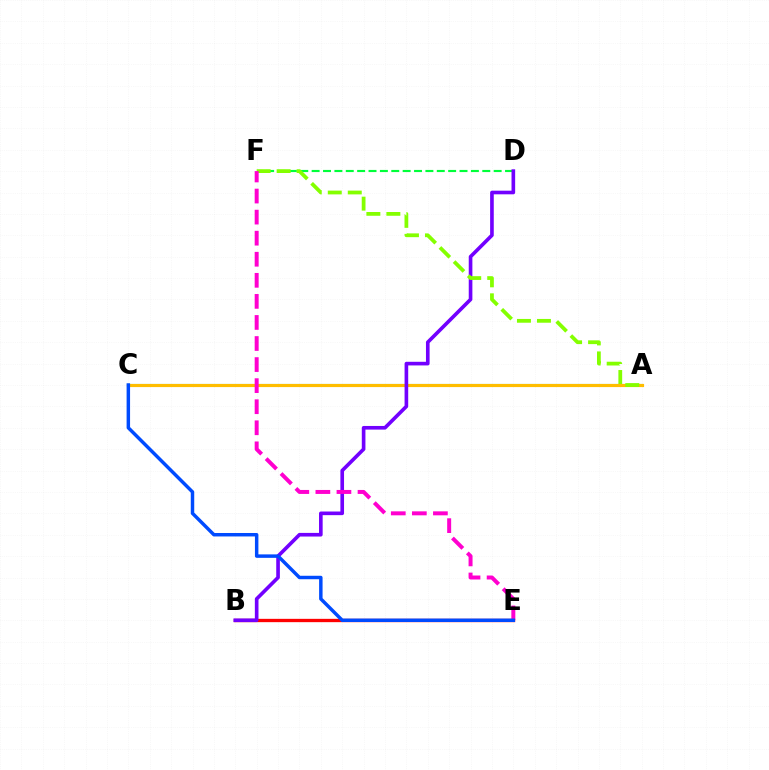{('B', 'E'): [{'color': '#ff0000', 'line_style': 'solid', 'thickness': 2.39}], ('D', 'F'): [{'color': '#00ff39', 'line_style': 'dashed', 'thickness': 1.55}], ('A', 'C'): [{'color': '#00fff6', 'line_style': 'solid', 'thickness': 1.51}, {'color': '#ffbd00', 'line_style': 'solid', 'thickness': 2.27}], ('B', 'D'): [{'color': '#7200ff', 'line_style': 'solid', 'thickness': 2.62}], ('A', 'F'): [{'color': '#84ff00', 'line_style': 'dashed', 'thickness': 2.72}], ('E', 'F'): [{'color': '#ff00cf', 'line_style': 'dashed', 'thickness': 2.86}], ('C', 'E'): [{'color': '#004bff', 'line_style': 'solid', 'thickness': 2.49}]}